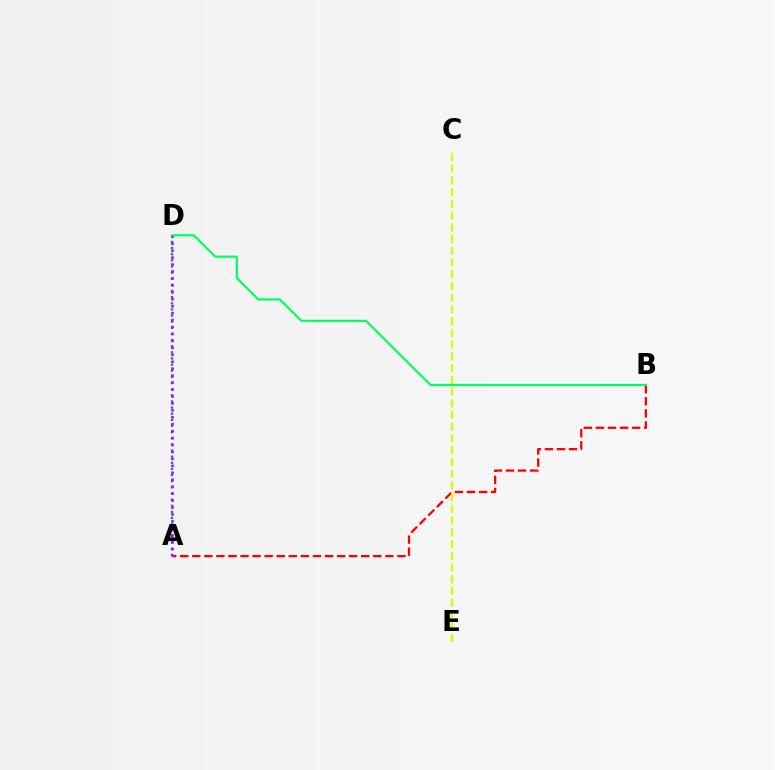{('A', 'B'): [{'color': '#ff0000', 'line_style': 'dashed', 'thickness': 1.64}], ('C', 'E'): [{'color': '#d1ff00', 'line_style': 'dashed', 'thickness': 1.59}], ('A', 'D'): [{'color': '#0074ff', 'line_style': 'dotted', 'thickness': 1.67}, {'color': '#b900ff', 'line_style': 'dotted', 'thickness': 1.89}], ('B', 'D'): [{'color': '#00ff5c', 'line_style': 'solid', 'thickness': 1.57}]}